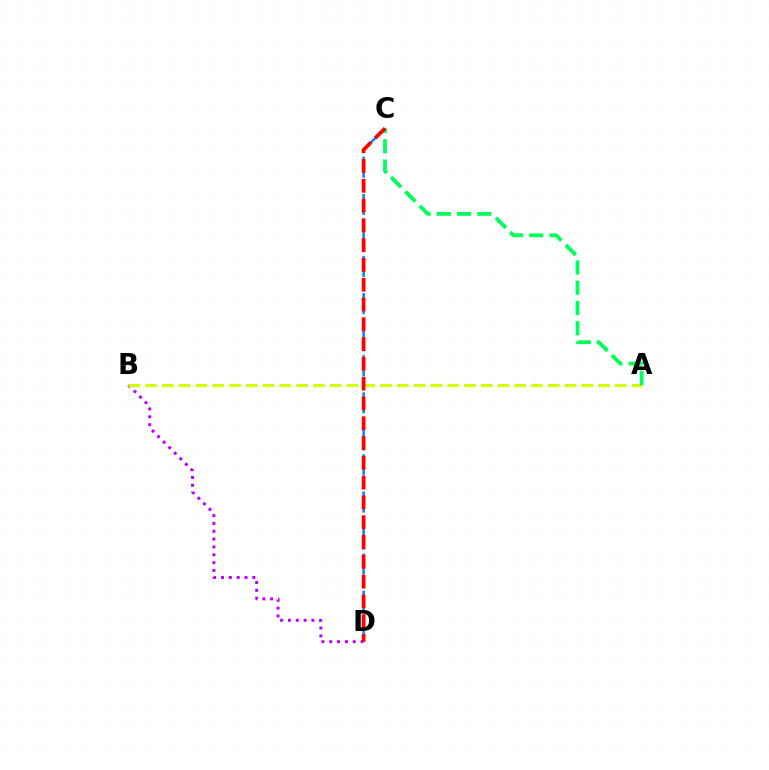{('B', 'D'): [{'color': '#b900ff', 'line_style': 'dotted', 'thickness': 2.13}], ('A', 'B'): [{'color': '#d1ff00', 'line_style': 'dashed', 'thickness': 2.28}], ('A', 'C'): [{'color': '#00ff5c', 'line_style': 'dashed', 'thickness': 2.75}], ('C', 'D'): [{'color': '#0074ff', 'line_style': 'dashed', 'thickness': 1.68}, {'color': '#ff0000', 'line_style': 'dashed', 'thickness': 2.69}]}